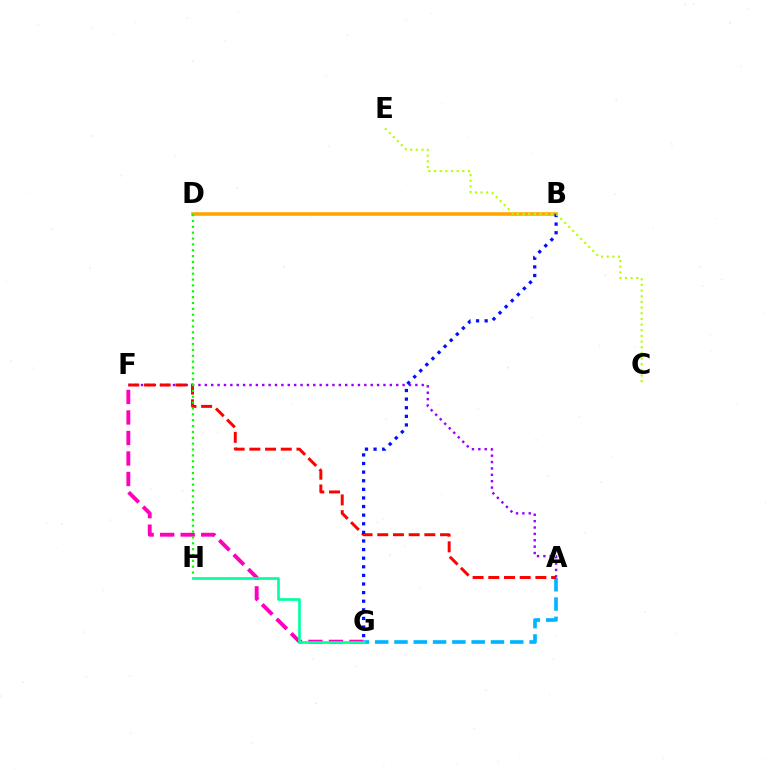{('A', 'F'): [{'color': '#9b00ff', 'line_style': 'dotted', 'thickness': 1.73}, {'color': '#ff0000', 'line_style': 'dashed', 'thickness': 2.13}], ('A', 'G'): [{'color': '#00b5ff', 'line_style': 'dashed', 'thickness': 2.62}], ('B', 'D'): [{'color': '#ffa500', 'line_style': 'solid', 'thickness': 2.57}], ('F', 'G'): [{'color': '#ff00bd', 'line_style': 'dashed', 'thickness': 2.79}], ('B', 'G'): [{'color': '#0010ff', 'line_style': 'dotted', 'thickness': 2.34}], ('C', 'E'): [{'color': '#b3ff00', 'line_style': 'dotted', 'thickness': 1.54}], ('D', 'H'): [{'color': '#08ff00', 'line_style': 'dotted', 'thickness': 1.59}], ('G', 'H'): [{'color': '#00ff9d', 'line_style': 'solid', 'thickness': 1.91}]}